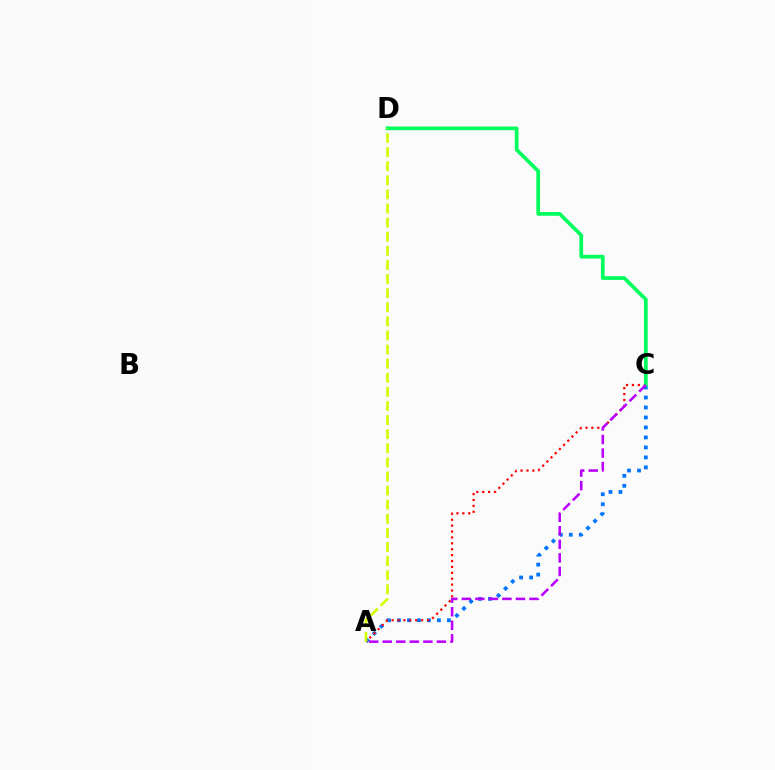{('A', 'C'): [{'color': '#0074ff', 'line_style': 'dotted', 'thickness': 2.71}, {'color': '#ff0000', 'line_style': 'dotted', 'thickness': 1.6}, {'color': '#b900ff', 'line_style': 'dashed', 'thickness': 1.84}], ('C', 'D'): [{'color': '#00ff5c', 'line_style': 'solid', 'thickness': 2.66}], ('A', 'D'): [{'color': '#d1ff00', 'line_style': 'dashed', 'thickness': 1.92}]}